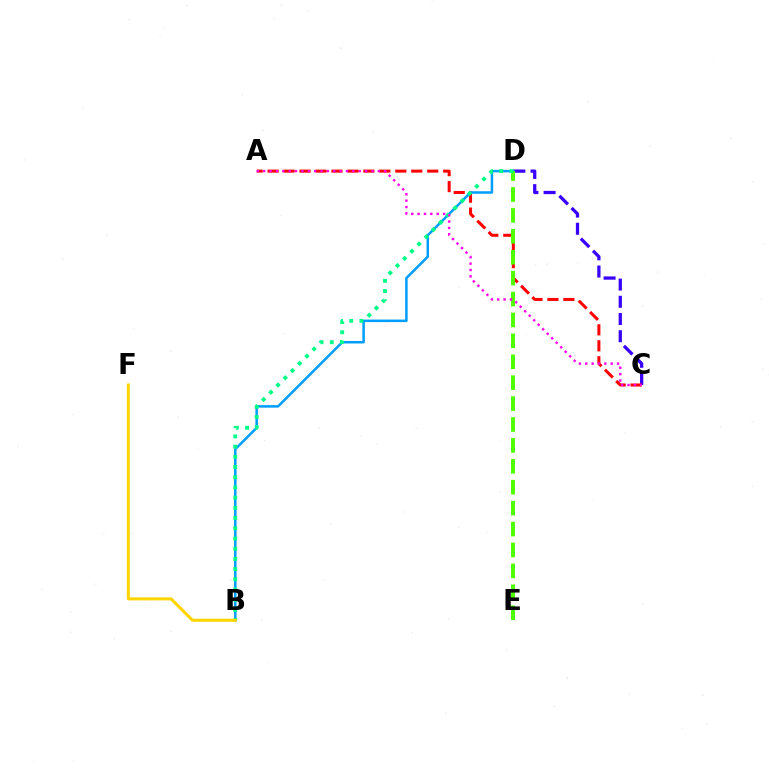{('C', 'D'): [{'color': '#3700ff', 'line_style': 'dashed', 'thickness': 2.34}], ('A', 'C'): [{'color': '#ff0000', 'line_style': 'dashed', 'thickness': 2.17}, {'color': '#ff00ed', 'line_style': 'dotted', 'thickness': 1.73}], ('B', 'D'): [{'color': '#009eff', 'line_style': 'solid', 'thickness': 1.81}, {'color': '#00ff86', 'line_style': 'dotted', 'thickness': 2.77}], ('D', 'E'): [{'color': '#4fff00', 'line_style': 'dashed', 'thickness': 2.84}], ('B', 'F'): [{'color': '#ffd500', 'line_style': 'solid', 'thickness': 2.18}]}